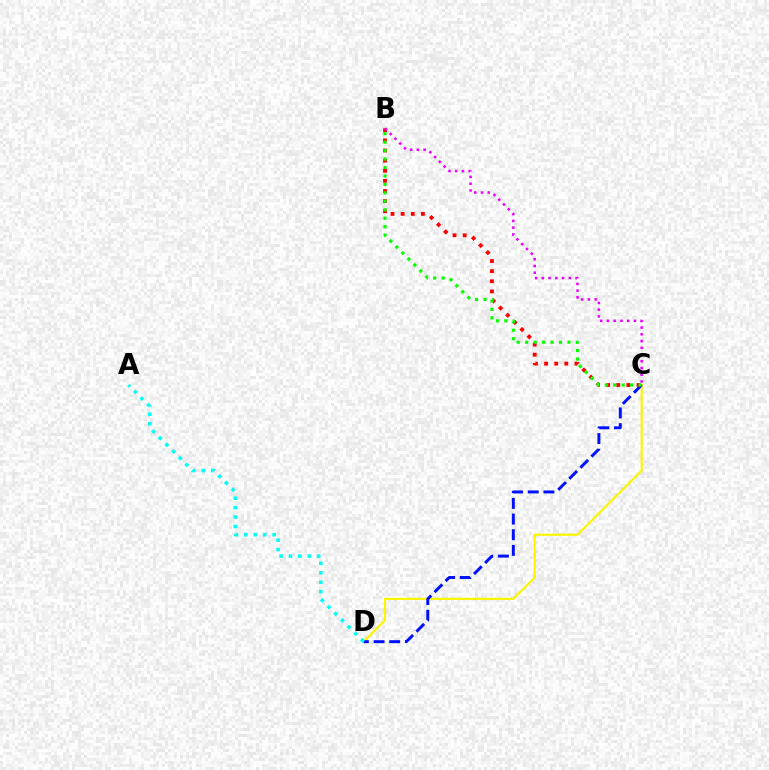{('C', 'D'): [{'color': '#fcf500', 'line_style': 'solid', 'thickness': 1.57}, {'color': '#0010ff', 'line_style': 'dashed', 'thickness': 2.13}], ('B', 'C'): [{'color': '#ff0000', 'line_style': 'dotted', 'thickness': 2.75}, {'color': '#ee00ff', 'line_style': 'dotted', 'thickness': 1.83}, {'color': '#08ff00', 'line_style': 'dotted', 'thickness': 2.3}], ('A', 'D'): [{'color': '#00fff6', 'line_style': 'dotted', 'thickness': 2.56}]}